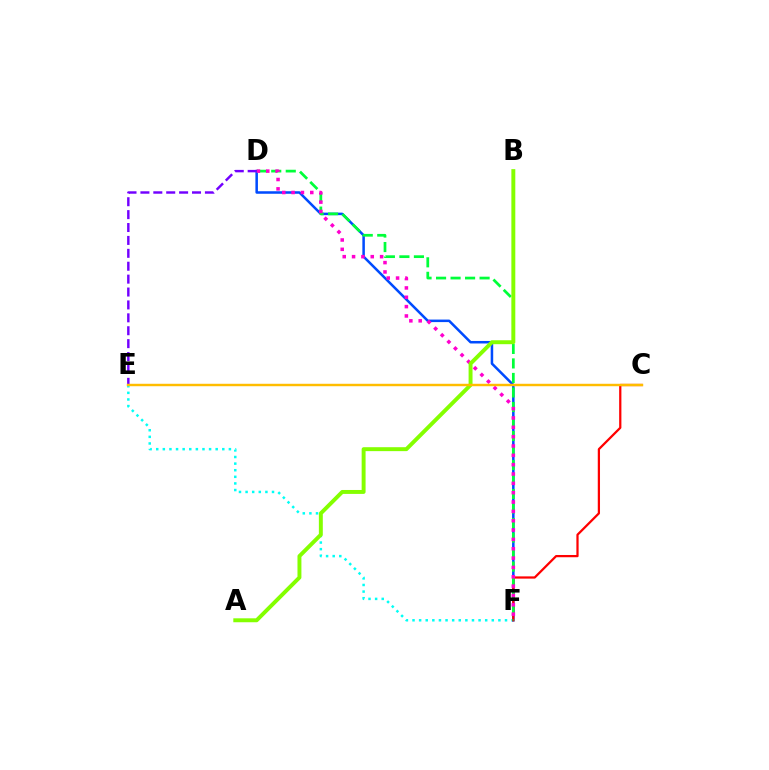{('E', 'F'): [{'color': '#00fff6', 'line_style': 'dotted', 'thickness': 1.8}], ('D', 'F'): [{'color': '#004bff', 'line_style': 'solid', 'thickness': 1.82}, {'color': '#00ff39', 'line_style': 'dashed', 'thickness': 1.97}, {'color': '#ff00cf', 'line_style': 'dotted', 'thickness': 2.54}], ('C', 'F'): [{'color': '#ff0000', 'line_style': 'solid', 'thickness': 1.62}], ('D', 'E'): [{'color': '#7200ff', 'line_style': 'dashed', 'thickness': 1.75}], ('A', 'B'): [{'color': '#84ff00', 'line_style': 'solid', 'thickness': 2.83}], ('C', 'E'): [{'color': '#ffbd00', 'line_style': 'solid', 'thickness': 1.75}]}